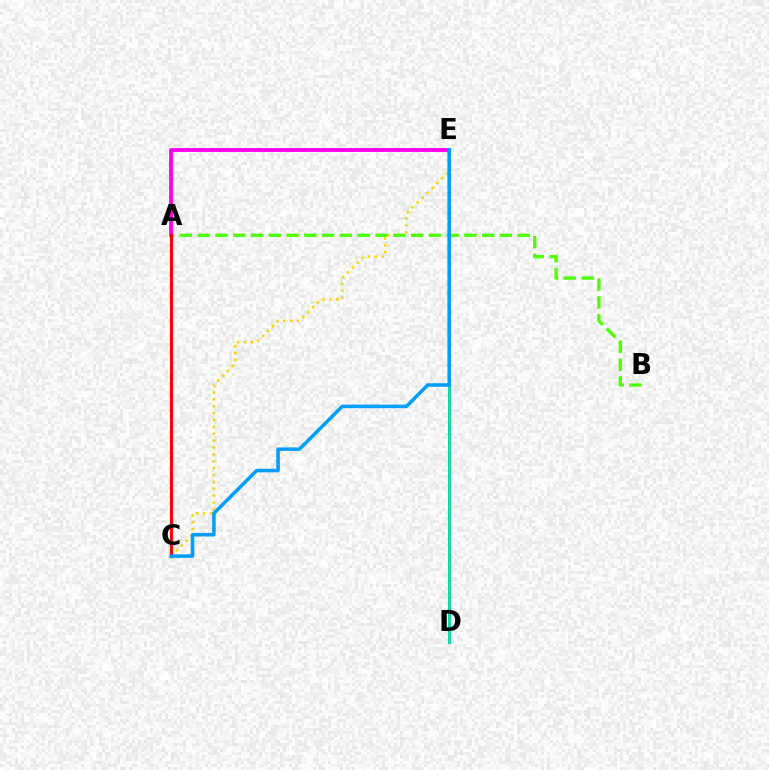{('C', 'E'): [{'color': '#ffd500', 'line_style': 'dotted', 'thickness': 1.87}, {'color': '#009eff', 'line_style': 'solid', 'thickness': 2.55}], ('D', 'E'): [{'color': '#3700ff', 'line_style': 'solid', 'thickness': 1.89}, {'color': '#00ff86', 'line_style': 'solid', 'thickness': 1.83}], ('A', 'B'): [{'color': '#4fff00', 'line_style': 'dashed', 'thickness': 2.42}], ('A', 'E'): [{'color': '#ff00ed', 'line_style': 'solid', 'thickness': 2.78}], ('A', 'C'): [{'color': '#ff0000', 'line_style': 'solid', 'thickness': 2.24}]}